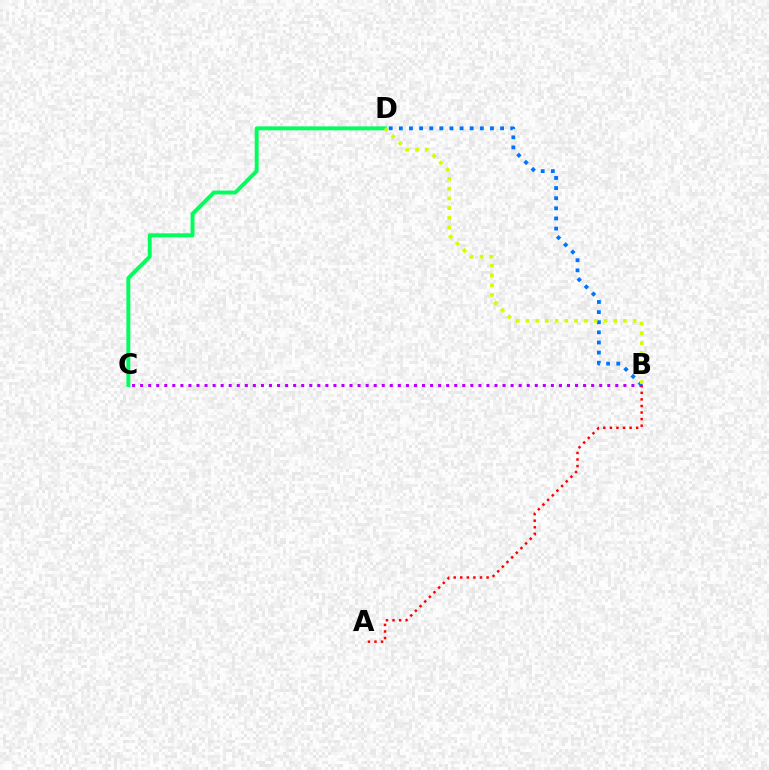{('B', 'C'): [{'color': '#b900ff', 'line_style': 'dotted', 'thickness': 2.19}], ('A', 'B'): [{'color': '#ff0000', 'line_style': 'dotted', 'thickness': 1.79}], ('B', 'D'): [{'color': '#0074ff', 'line_style': 'dotted', 'thickness': 2.75}, {'color': '#d1ff00', 'line_style': 'dotted', 'thickness': 2.65}], ('C', 'D'): [{'color': '#00ff5c', 'line_style': 'solid', 'thickness': 2.83}]}